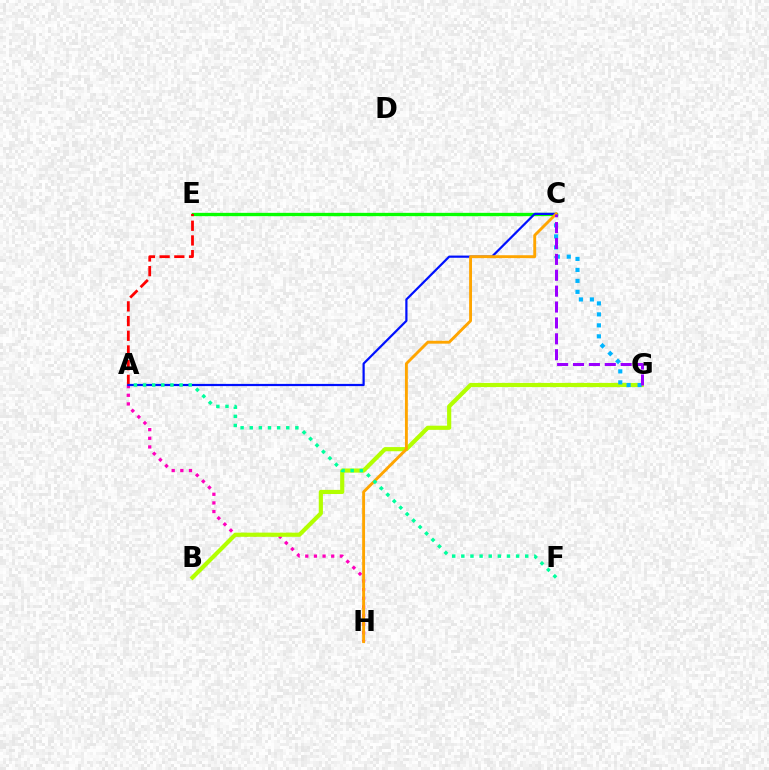{('C', 'E'): [{'color': '#08ff00', 'line_style': 'solid', 'thickness': 2.39}], ('A', 'H'): [{'color': '#ff00bd', 'line_style': 'dotted', 'thickness': 2.35}], ('A', 'E'): [{'color': '#ff0000', 'line_style': 'dashed', 'thickness': 2.0}], ('B', 'G'): [{'color': '#b3ff00', 'line_style': 'solid', 'thickness': 2.99}], ('C', 'G'): [{'color': '#00b5ff', 'line_style': 'dotted', 'thickness': 2.98}, {'color': '#9b00ff', 'line_style': 'dashed', 'thickness': 2.16}], ('A', 'C'): [{'color': '#0010ff', 'line_style': 'solid', 'thickness': 1.59}], ('C', 'H'): [{'color': '#ffa500', 'line_style': 'solid', 'thickness': 2.08}], ('A', 'F'): [{'color': '#00ff9d', 'line_style': 'dotted', 'thickness': 2.48}]}